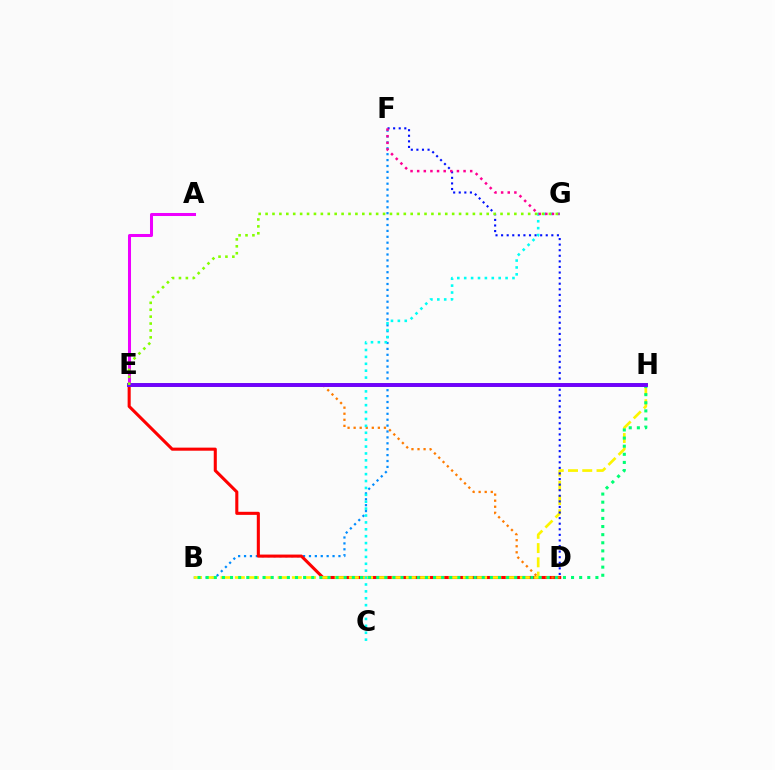{('B', 'F'): [{'color': '#008cff', 'line_style': 'dotted', 'thickness': 1.6}], ('A', 'E'): [{'color': '#ee00ff', 'line_style': 'solid', 'thickness': 2.18}], ('D', 'E'): [{'color': '#ff0000', 'line_style': 'solid', 'thickness': 2.21}, {'color': '#ff7c00', 'line_style': 'dotted', 'thickness': 1.65}], ('B', 'H'): [{'color': '#fcf500', 'line_style': 'dashed', 'thickness': 1.94}, {'color': '#00ff74', 'line_style': 'dotted', 'thickness': 2.21}], ('D', 'F'): [{'color': '#0010ff', 'line_style': 'dotted', 'thickness': 1.52}], ('E', 'H'): [{'color': '#08ff00', 'line_style': 'solid', 'thickness': 2.85}, {'color': '#7200ff', 'line_style': 'solid', 'thickness': 2.8}], ('C', 'G'): [{'color': '#00fff6', 'line_style': 'dotted', 'thickness': 1.87}], ('E', 'G'): [{'color': '#84ff00', 'line_style': 'dotted', 'thickness': 1.88}], ('F', 'G'): [{'color': '#ff0094', 'line_style': 'dotted', 'thickness': 1.8}]}